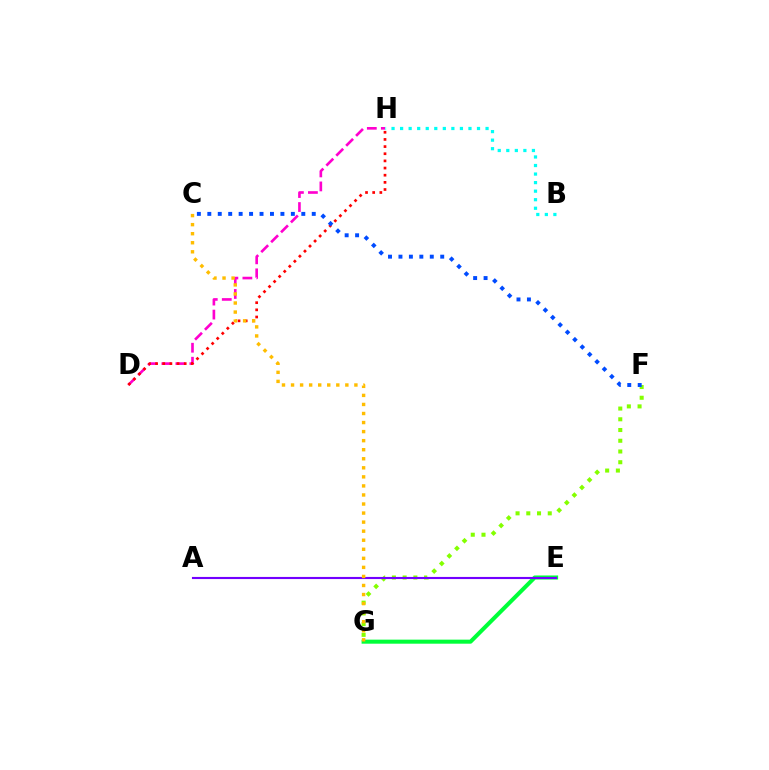{('F', 'G'): [{'color': '#84ff00', 'line_style': 'dotted', 'thickness': 2.92}], ('B', 'H'): [{'color': '#00fff6', 'line_style': 'dotted', 'thickness': 2.32}], ('E', 'G'): [{'color': '#00ff39', 'line_style': 'solid', 'thickness': 2.91}], ('D', 'H'): [{'color': '#ff00cf', 'line_style': 'dashed', 'thickness': 1.9}, {'color': '#ff0000', 'line_style': 'dotted', 'thickness': 1.94}], ('C', 'F'): [{'color': '#004bff', 'line_style': 'dotted', 'thickness': 2.84}], ('A', 'E'): [{'color': '#7200ff', 'line_style': 'solid', 'thickness': 1.53}], ('C', 'G'): [{'color': '#ffbd00', 'line_style': 'dotted', 'thickness': 2.46}]}